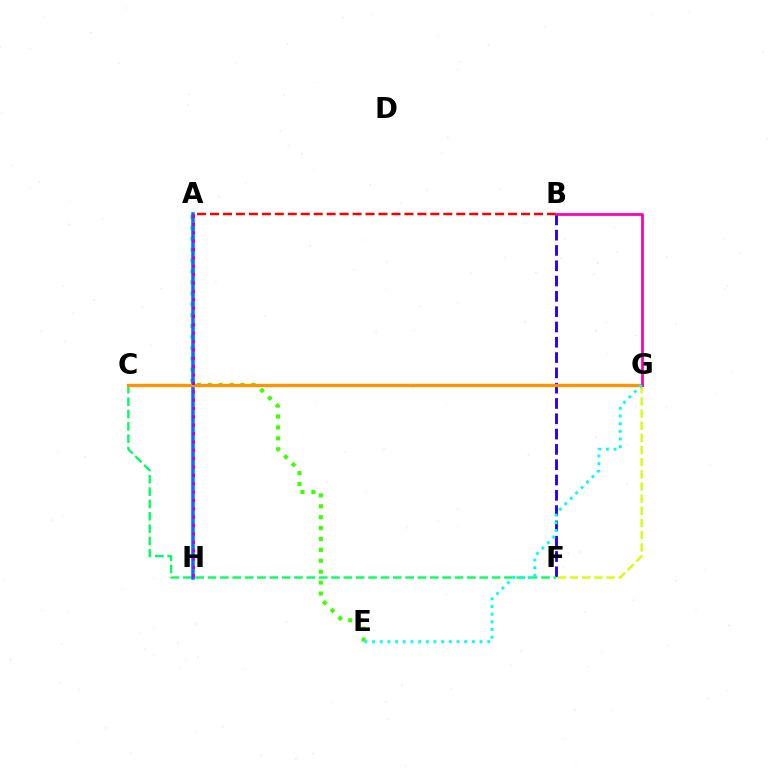{('A', 'E'): [{'color': '#3dff00', 'line_style': 'dotted', 'thickness': 2.96}], ('B', 'F'): [{'color': '#2500ff', 'line_style': 'dashed', 'thickness': 2.08}], ('F', 'G'): [{'color': '#d1ff00', 'line_style': 'dashed', 'thickness': 1.65}], ('C', 'F'): [{'color': '#00ff5c', 'line_style': 'dashed', 'thickness': 1.68}], ('A', 'B'): [{'color': '#ff0000', 'line_style': 'dashed', 'thickness': 1.76}], ('A', 'H'): [{'color': '#0074ff', 'line_style': 'solid', 'thickness': 2.55}, {'color': '#b900ff', 'line_style': 'dotted', 'thickness': 2.27}], ('C', 'G'): [{'color': '#ff9400', 'line_style': 'solid', 'thickness': 2.37}], ('B', 'G'): [{'color': '#ff00ac', 'line_style': 'solid', 'thickness': 1.98}], ('E', 'G'): [{'color': '#00fff6', 'line_style': 'dotted', 'thickness': 2.09}]}